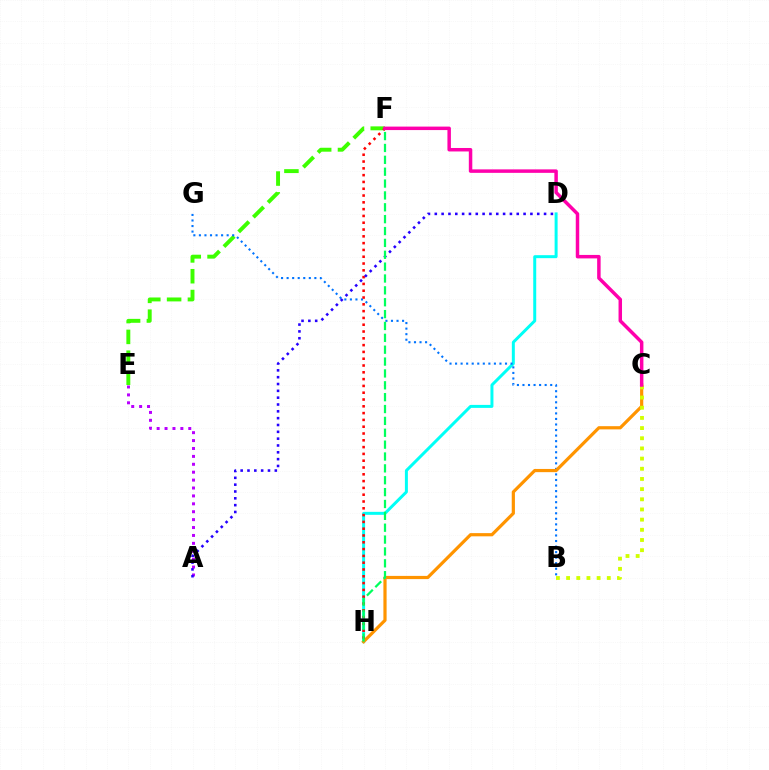{('D', 'H'): [{'color': '#00fff6', 'line_style': 'solid', 'thickness': 2.15}], ('E', 'F'): [{'color': '#3dff00', 'line_style': 'dashed', 'thickness': 2.83}], ('A', 'E'): [{'color': '#b900ff', 'line_style': 'dotted', 'thickness': 2.15}], ('B', 'G'): [{'color': '#0074ff', 'line_style': 'dotted', 'thickness': 1.51}], ('C', 'H'): [{'color': '#ff9400', 'line_style': 'solid', 'thickness': 2.31}], ('F', 'H'): [{'color': '#ff0000', 'line_style': 'dotted', 'thickness': 1.85}, {'color': '#00ff5c', 'line_style': 'dashed', 'thickness': 1.61}], ('A', 'D'): [{'color': '#2500ff', 'line_style': 'dotted', 'thickness': 1.86}], ('B', 'C'): [{'color': '#d1ff00', 'line_style': 'dotted', 'thickness': 2.76}], ('C', 'F'): [{'color': '#ff00ac', 'line_style': 'solid', 'thickness': 2.5}]}